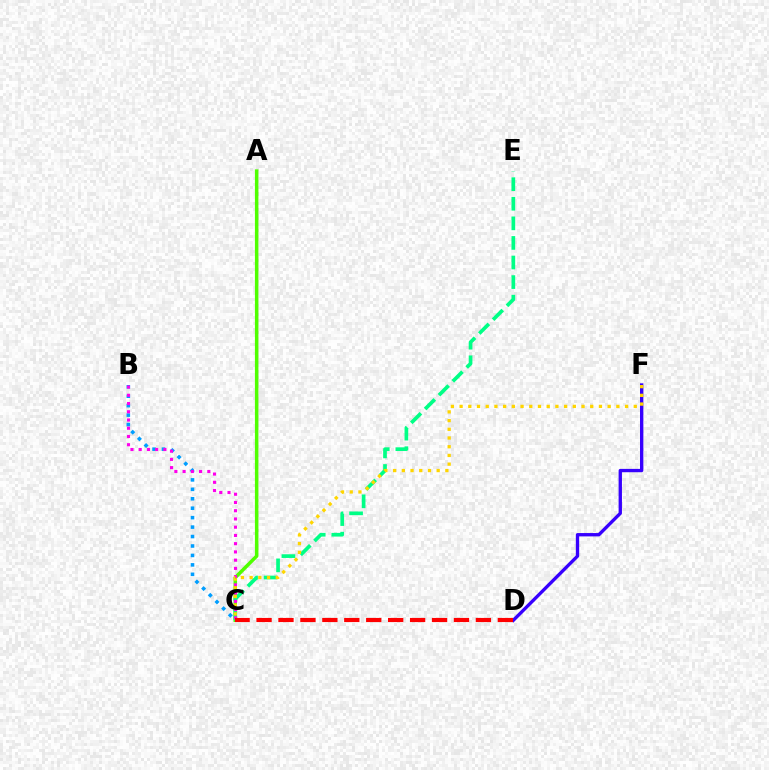{('A', 'C'): [{'color': '#4fff00', 'line_style': 'solid', 'thickness': 2.52}], ('C', 'E'): [{'color': '#00ff86', 'line_style': 'dashed', 'thickness': 2.66}], ('B', 'C'): [{'color': '#009eff', 'line_style': 'dotted', 'thickness': 2.57}, {'color': '#ff00ed', 'line_style': 'dotted', 'thickness': 2.24}], ('D', 'F'): [{'color': '#3700ff', 'line_style': 'solid', 'thickness': 2.4}], ('C', 'F'): [{'color': '#ffd500', 'line_style': 'dotted', 'thickness': 2.37}], ('C', 'D'): [{'color': '#ff0000', 'line_style': 'dashed', 'thickness': 2.98}]}